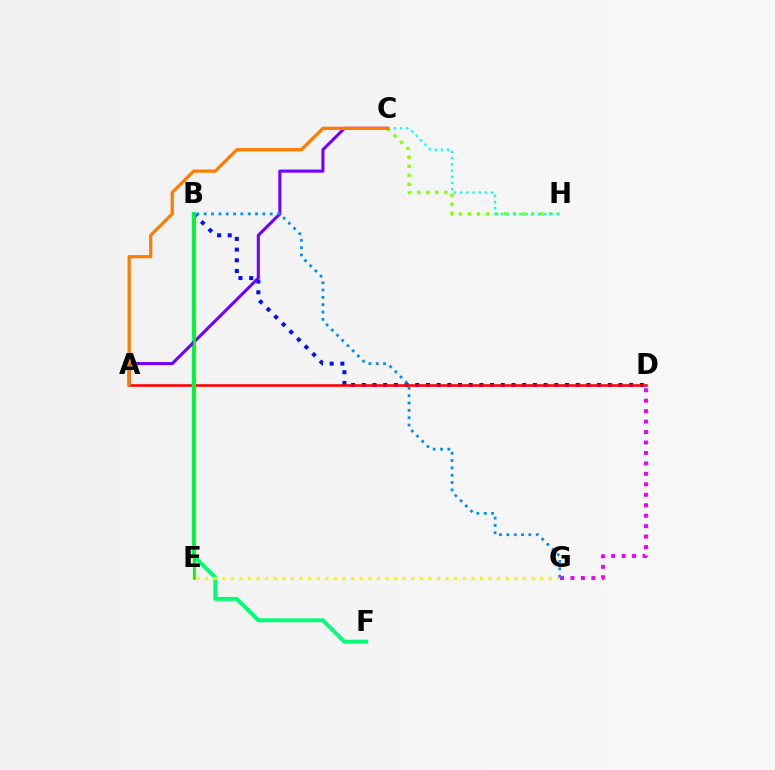{('B', 'D'): [{'color': '#0010ff', 'line_style': 'dotted', 'thickness': 2.91}], ('A', 'D'): [{'color': '#ff0000', 'line_style': 'solid', 'thickness': 1.86}], ('B', 'F'): [{'color': '#00ff74', 'line_style': 'solid', 'thickness': 2.82}], ('C', 'H'): [{'color': '#84ff00', 'line_style': 'dotted', 'thickness': 2.45}, {'color': '#00fff6', 'line_style': 'dotted', 'thickness': 1.69}], ('E', 'G'): [{'color': '#fcf500', 'line_style': 'dotted', 'thickness': 2.33}], ('D', 'G'): [{'color': '#ee00ff', 'line_style': 'dotted', 'thickness': 2.84}], ('B', 'E'): [{'color': '#ff0094', 'line_style': 'solid', 'thickness': 1.51}, {'color': '#08ff00', 'line_style': 'solid', 'thickness': 1.9}], ('A', 'C'): [{'color': '#7200ff', 'line_style': 'solid', 'thickness': 2.22}, {'color': '#ff7c00', 'line_style': 'solid', 'thickness': 2.33}], ('B', 'G'): [{'color': '#008cff', 'line_style': 'dotted', 'thickness': 1.99}]}